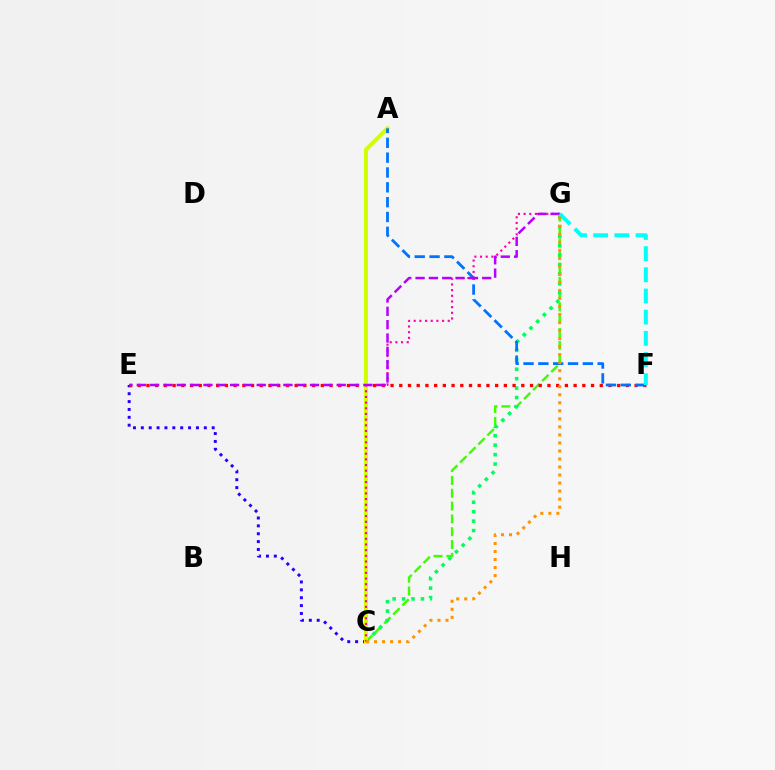{('C', 'G'): [{'color': '#3dff00', 'line_style': 'dashed', 'thickness': 1.74}, {'color': '#00ff5c', 'line_style': 'dotted', 'thickness': 2.56}, {'color': '#ff00ac', 'line_style': 'dotted', 'thickness': 1.54}, {'color': '#ff9400', 'line_style': 'dotted', 'thickness': 2.18}], ('C', 'E'): [{'color': '#2500ff', 'line_style': 'dotted', 'thickness': 2.14}], ('E', 'F'): [{'color': '#ff0000', 'line_style': 'dotted', 'thickness': 2.37}], ('A', 'C'): [{'color': '#d1ff00', 'line_style': 'solid', 'thickness': 2.91}], ('A', 'F'): [{'color': '#0074ff', 'line_style': 'dashed', 'thickness': 2.02}], ('E', 'G'): [{'color': '#b900ff', 'line_style': 'dashed', 'thickness': 1.81}], ('F', 'G'): [{'color': '#00fff6', 'line_style': 'dashed', 'thickness': 2.88}]}